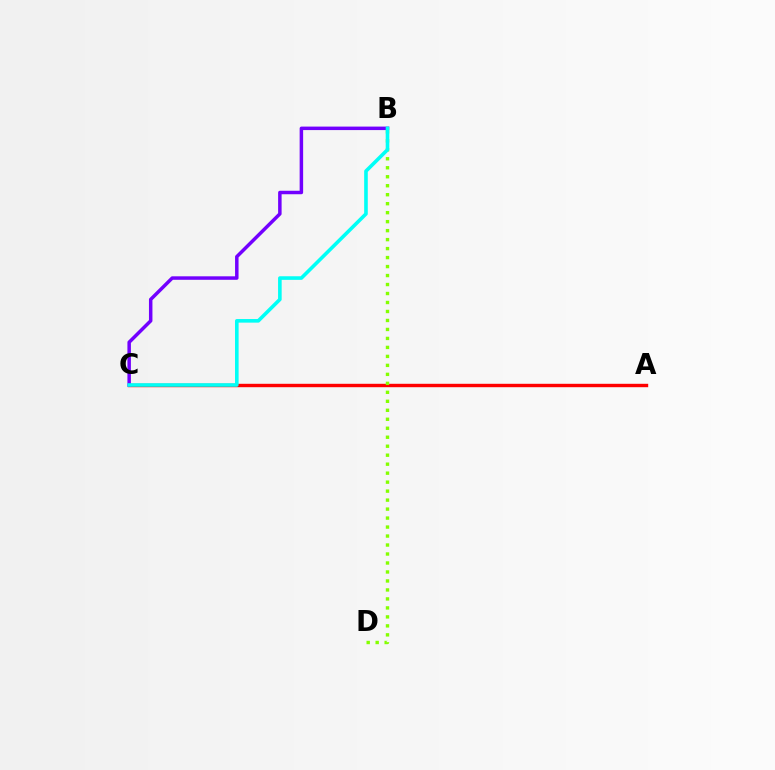{('A', 'C'): [{'color': '#ff0000', 'line_style': 'solid', 'thickness': 2.45}], ('B', 'D'): [{'color': '#84ff00', 'line_style': 'dotted', 'thickness': 2.44}], ('B', 'C'): [{'color': '#7200ff', 'line_style': 'solid', 'thickness': 2.51}, {'color': '#00fff6', 'line_style': 'solid', 'thickness': 2.6}]}